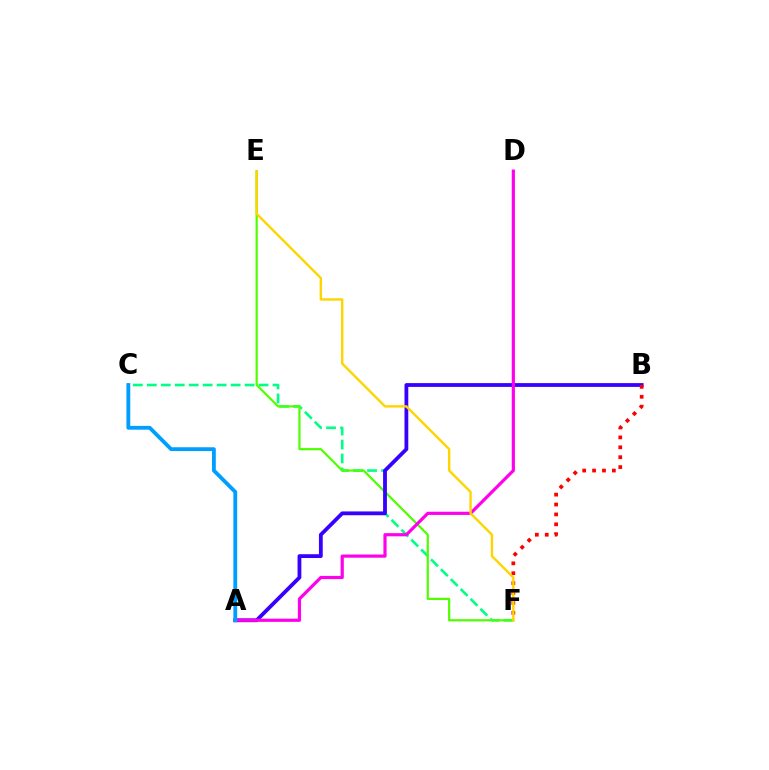{('C', 'F'): [{'color': '#00ff86', 'line_style': 'dashed', 'thickness': 1.9}], ('E', 'F'): [{'color': '#4fff00', 'line_style': 'solid', 'thickness': 1.59}, {'color': '#ffd500', 'line_style': 'solid', 'thickness': 1.73}], ('A', 'B'): [{'color': '#3700ff', 'line_style': 'solid', 'thickness': 2.73}], ('A', 'D'): [{'color': '#ff00ed', 'line_style': 'solid', 'thickness': 2.29}], ('B', 'F'): [{'color': '#ff0000', 'line_style': 'dotted', 'thickness': 2.69}], ('A', 'C'): [{'color': '#009eff', 'line_style': 'solid', 'thickness': 2.75}]}